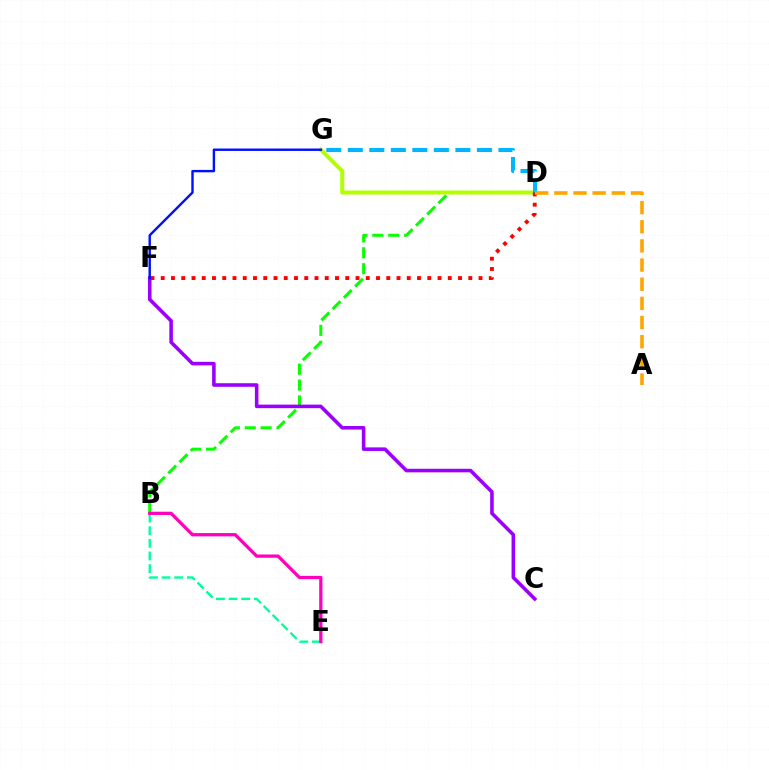{('B', 'D'): [{'color': '#08ff00', 'line_style': 'dashed', 'thickness': 2.16}], ('D', 'G'): [{'color': '#b3ff00', 'line_style': 'solid', 'thickness': 2.88}, {'color': '#00b5ff', 'line_style': 'dashed', 'thickness': 2.92}], ('C', 'F'): [{'color': '#9b00ff', 'line_style': 'solid', 'thickness': 2.57}], ('D', 'F'): [{'color': '#ff0000', 'line_style': 'dotted', 'thickness': 2.79}], ('A', 'D'): [{'color': '#ffa500', 'line_style': 'dashed', 'thickness': 2.6}], ('B', 'E'): [{'color': '#00ff9d', 'line_style': 'dashed', 'thickness': 1.72}, {'color': '#ff00bd', 'line_style': 'solid', 'thickness': 2.35}], ('F', 'G'): [{'color': '#0010ff', 'line_style': 'solid', 'thickness': 1.73}]}